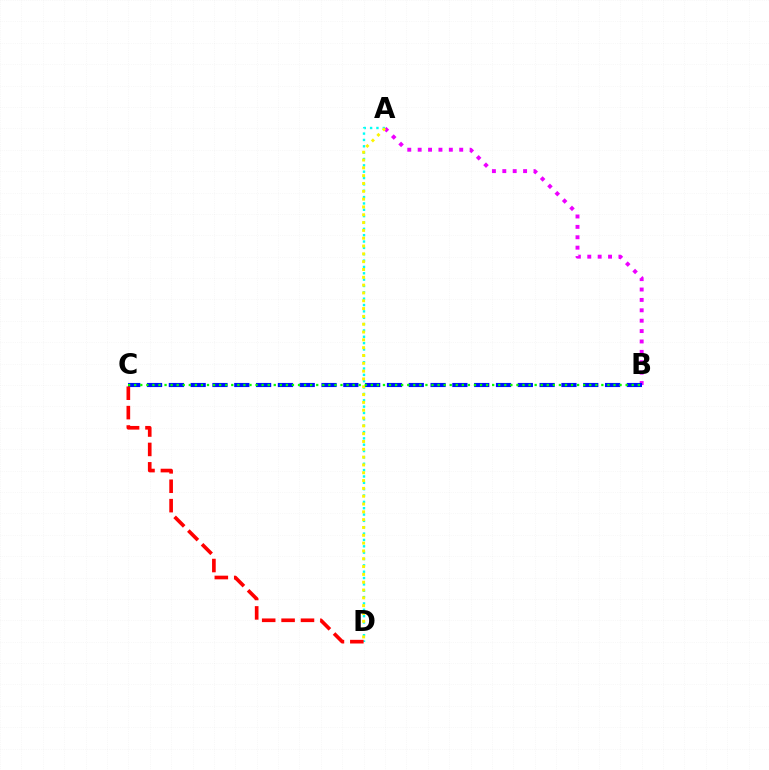{('A', 'D'): [{'color': '#00fff6', 'line_style': 'dotted', 'thickness': 1.73}, {'color': '#fcf500', 'line_style': 'dotted', 'thickness': 2.12}], ('A', 'B'): [{'color': '#ee00ff', 'line_style': 'dotted', 'thickness': 2.82}], ('B', 'C'): [{'color': '#0010ff', 'line_style': 'dashed', 'thickness': 2.96}, {'color': '#08ff00', 'line_style': 'dotted', 'thickness': 1.65}], ('C', 'D'): [{'color': '#ff0000', 'line_style': 'dashed', 'thickness': 2.64}]}